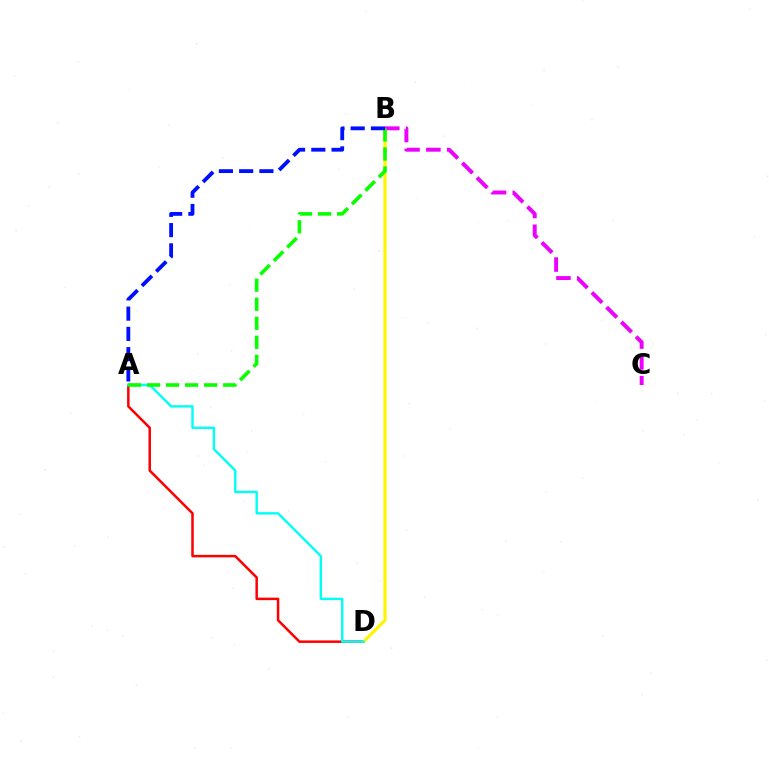{('A', 'D'): [{'color': '#ff0000', 'line_style': 'solid', 'thickness': 1.8}, {'color': '#00fff6', 'line_style': 'solid', 'thickness': 1.73}], ('B', 'D'): [{'color': '#fcf500', 'line_style': 'solid', 'thickness': 2.28}], ('B', 'C'): [{'color': '#ee00ff', 'line_style': 'dashed', 'thickness': 2.83}], ('A', 'B'): [{'color': '#08ff00', 'line_style': 'dashed', 'thickness': 2.59}, {'color': '#0010ff', 'line_style': 'dashed', 'thickness': 2.75}]}